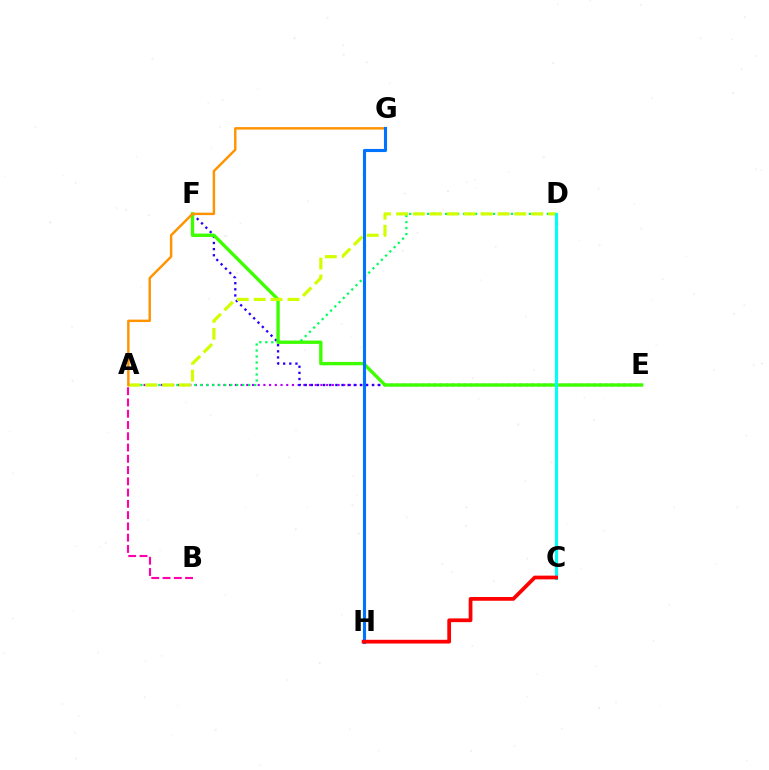{('A', 'E'): [{'color': '#b900ff', 'line_style': 'dotted', 'thickness': 1.55}], ('A', 'D'): [{'color': '#00ff5c', 'line_style': 'dotted', 'thickness': 1.63}, {'color': '#d1ff00', 'line_style': 'dashed', 'thickness': 2.3}], ('E', 'F'): [{'color': '#2500ff', 'line_style': 'dotted', 'thickness': 1.67}, {'color': '#3dff00', 'line_style': 'solid', 'thickness': 2.41}], ('A', 'B'): [{'color': '#ff00ac', 'line_style': 'dashed', 'thickness': 1.53}], ('C', 'D'): [{'color': '#00fff6', 'line_style': 'solid', 'thickness': 2.24}], ('A', 'G'): [{'color': '#ff9400', 'line_style': 'solid', 'thickness': 1.76}], ('G', 'H'): [{'color': '#0074ff', 'line_style': 'solid', 'thickness': 2.23}], ('C', 'H'): [{'color': '#ff0000', 'line_style': 'solid', 'thickness': 2.69}]}